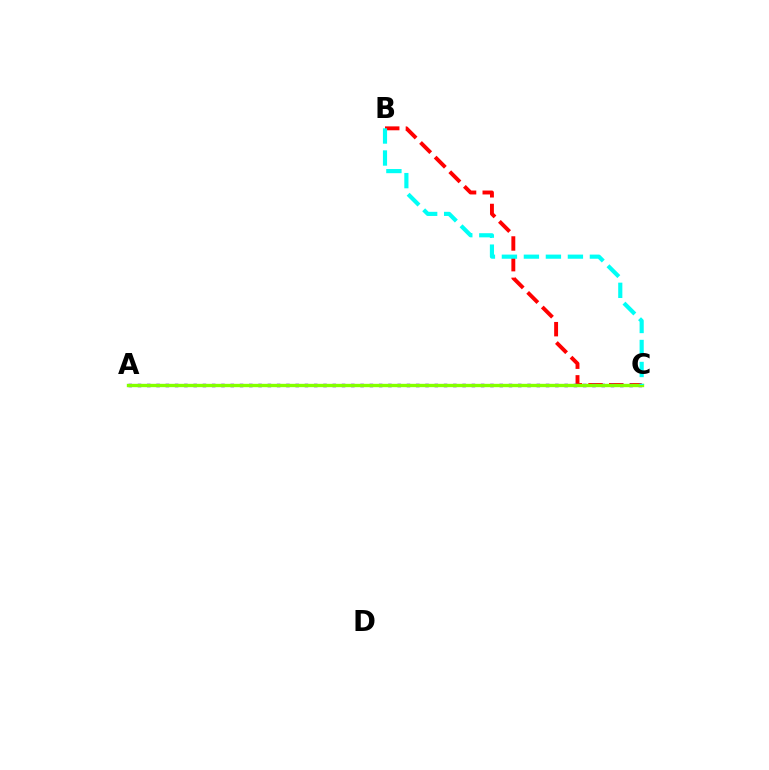{('B', 'C'): [{'color': '#ff0000', 'line_style': 'dashed', 'thickness': 2.81}, {'color': '#00fff6', 'line_style': 'dashed', 'thickness': 2.99}], ('A', 'C'): [{'color': '#7200ff', 'line_style': 'dotted', 'thickness': 2.52}, {'color': '#84ff00', 'line_style': 'solid', 'thickness': 2.42}]}